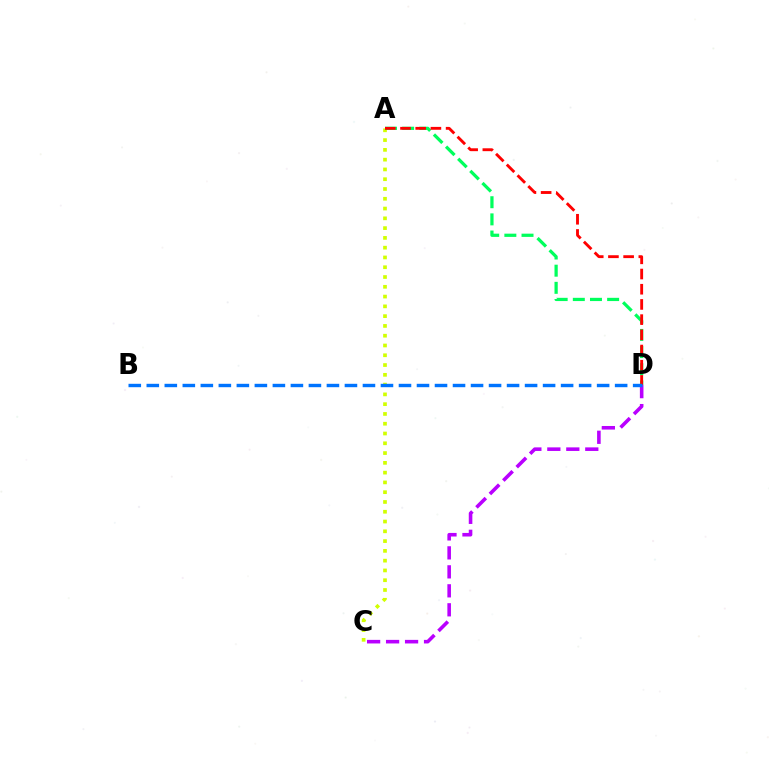{('A', 'C'): [{'color': '#d1ff00', 'line_style': 'dotted', 'thickness': 2.66}], ('A', 'D'): [{'color': '#00ff5c', 'line_style': 'dashed', 'thickness': 2.33}, {'color': '#ff0000', 'line_style': 'dashed', 'thickness': 2.06}], ('C', 'D'): [{'color': '#b900ff', 'line_style': 'dashed', 'thickness': 2.58}], ('B', 'D'): [{'color': '#0074ff', 'line_style': 'dashed', 'thickness': 2.45}]}